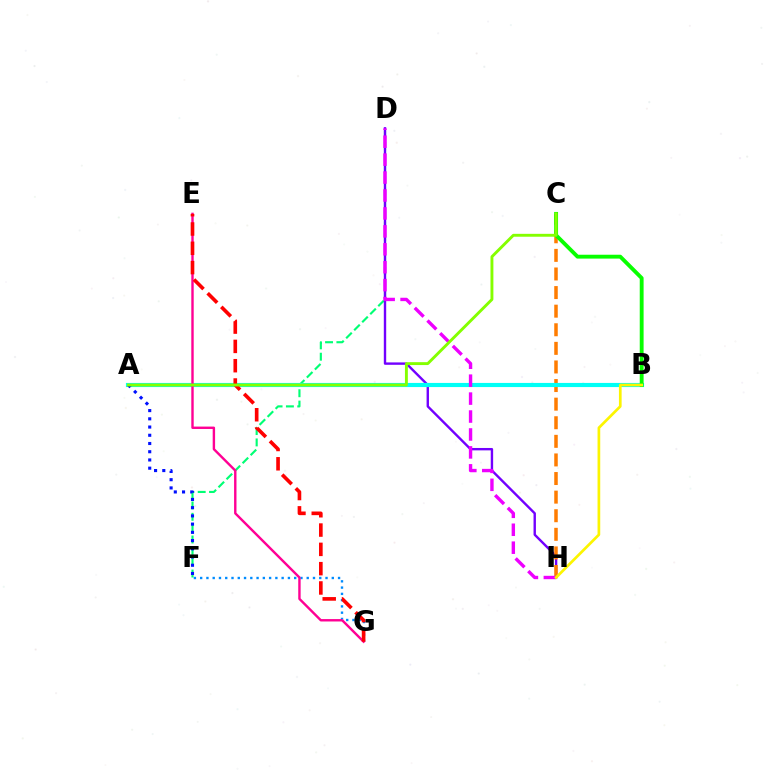{('D', 'F'): [{'color': '#00ff74', 'line_style': 'dashed', 'thickness': 1.54}], ('D', 'H'): [{'color': '#7200ff', 'line_style': 'solid', 'thickness': 1.72}, {'color': '#ee00ff', 'line_style': 'dashed', 'thickness': 2.44}], ('F', 'G'): [{'color': '#008cff', 'line_style': 'dotted', 'thickness': 1.7}], ('C', 'H'): [{'color': '#ff7c00', 'line_style': 'dashed', 'thickness': 2.53}], ('A', 'B'): [{'color': '#00fff6', 'line_style': 'solid', 'thickness': 2.98}], ('E', 'G'): [{'color': '#ff0094', 'line_style': 'solid', 'thickness': 1.73}, {'color': '#ff0000', 'line_style': 'dashed', 'thickness': 2.62}], ('A', 'F'): [{'color': '#0010ff', 'line_style': 'dotted', 'thickness': 2.23}], ('B', 'C'): [{'color': '#08ff00', 'line_style': 'solid', 'thickness': 2.78}], ('A', 'C'): [{'color': '#84ff00', 'line_style': 'solid', 'thickness': 2.08}], ('B', 'H'): [{'color': '#fcf500', 'line_style': 'solid', 'thickness': 1.94}]}